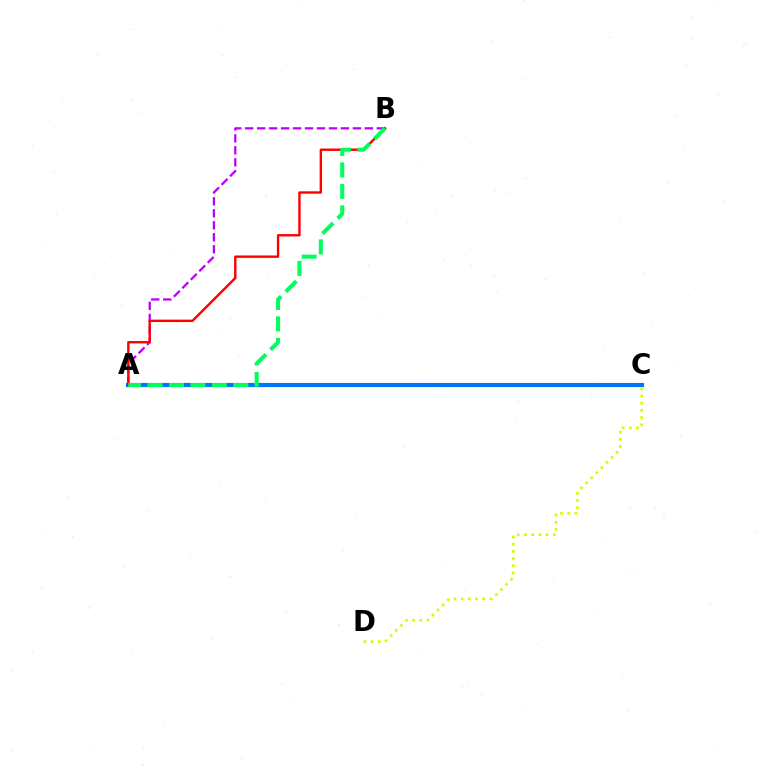{('A', 'C'): [{'color': '#0074ff', 'line_style': 'solid', 'thickness': 2.98}], ('A', 'B'): [{'color': '#b900ff', 'line_style': 'dashed', 'thickness': 1.63}, {'color': '#ff0000', 'line_style': 'solid', 'thickness': 1.72}, {'color': '#00ff5c', 'line_style': 'dashed', 'thickness': 2.91}], ('C', 'D'): [{'color': '#d1ff00', 'line_style': 'dotted', 'thickness': 1.95}]}